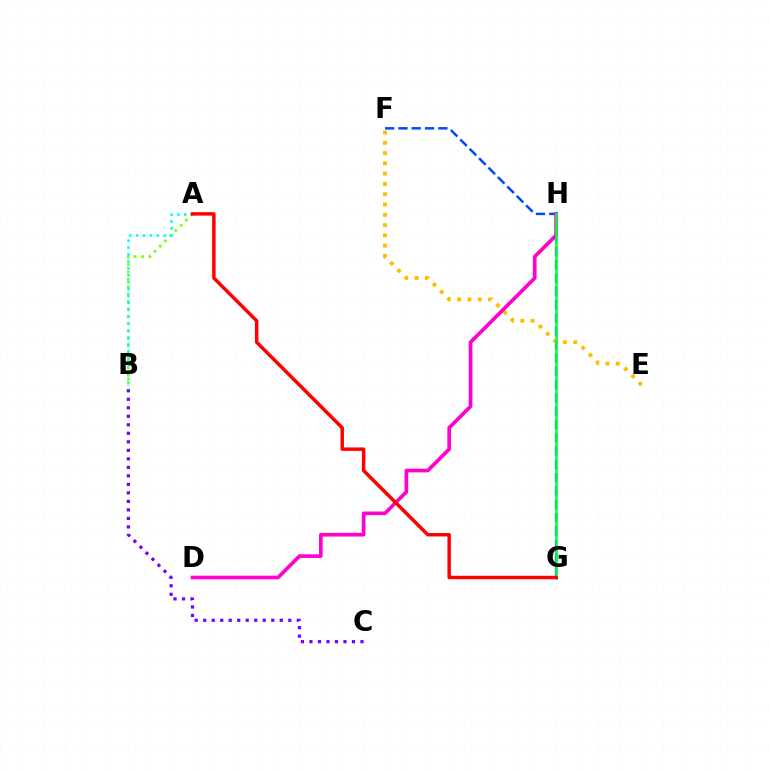{('B', 'C'): [{'color': '#7200ff', 'line_style': 'dotted', 'thickness': 2.31}], ('A', 'B'): [{'color': '#84ff00', 'line_style': 'dotted', 'thickness': 2.0}, {'color': '#00fff6', 'line_style': 'dotted', 'thickness': 1.88}], ('F', 'G'): [{'color': '#004bff', 'line_style': 'dashed', 'thickness': 1.81}], ('E', 'F'): [{'color': '#ffbd00', 'line_style': 'dotted', 'thickness': 2.79}], ('D', 'H'): [{'color': '#ff00cf', 'line_style': 'solid', 'thickness': 2.63}], ('G', 'H'): [{'color': '#00ff39', 'line_style': 'solid', 'thickness': 1.84}], ('A', 'G'): [{'color': '#ff0000', 'line_style': 'solid', 'thickness': 2.49}]}